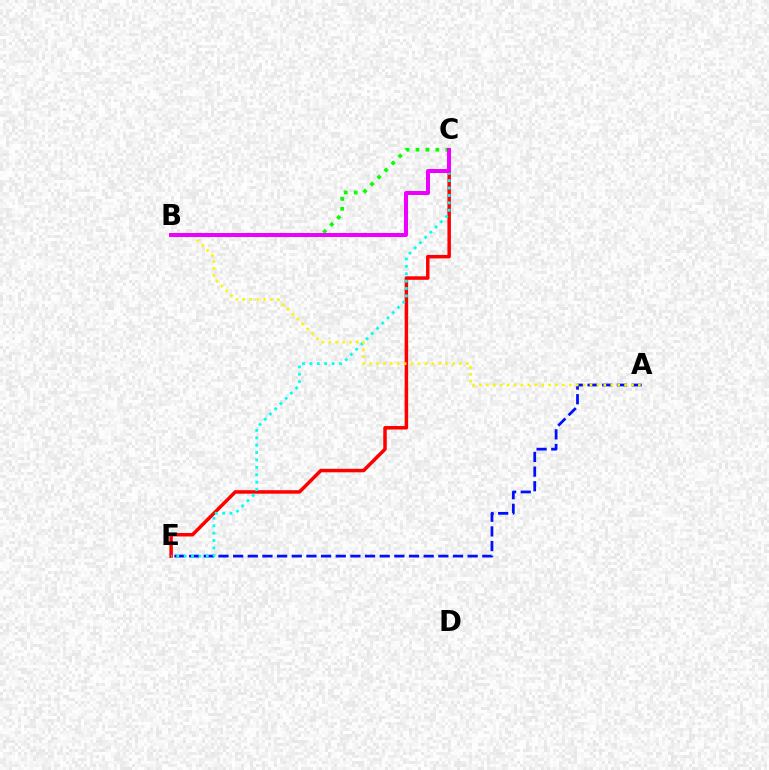{('A', 'E'): [{'color': '#0010ff', 'line_style': 'dashed', 'thickness': 1.99}], ('B', 'C'): [{'color': '#08ff00', 'line_style': 'dotted', 'thickness': 2.7}, {'color': '#ee00ff', 'line_style': 'solid', 'thickness': 2.87}], ('C', 'E'): [{'color': '#ff0000', 'line_style': 'solid', 'thickness': 2.52}, {'color': '#00fff6', 'line_style': 'dotted', 'thickness': 2.01}], ('A', 'B'): [{'color': '#fcf500', 'line_style': 'dotted', 'thickness': 1.88}]}